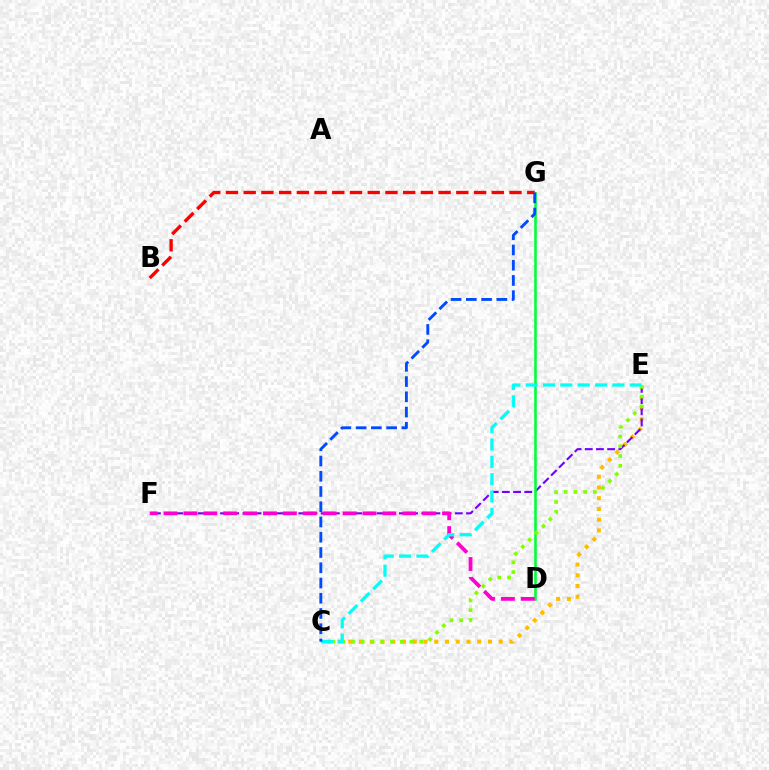{('C', 'E'): [{'color': '#ffbd00', 'line_style': 'dotted', 'thickness': 2.92}, {'color': '#84ff00', 'line_style': 'dotted', 'thickness': 2.65}, {'color': '#00fff6', 'line_style': 'dashed', 'thickness': 2.36}], ('E', 'F'): [{'color': '#7200ff', 'line_style': 'dashed', 'thickness': 1.52}], ('D', 'G'): [{'color': '#00ff39', 'line_style': 'solid', 'thickness': 1.87}], ('D', 'F'): [{'color': '#ff00cf', 'line_style': 'dashed', 'thickness': 2.7}], ('B', 'G'): [{'color': '#ff0000', 'line_style': 'dashed', 'thickness': 2.41}], ('C', 'G'): [{'color': '#004bff', 'line_style': 'dashed', 'thickness': 2.07}]}